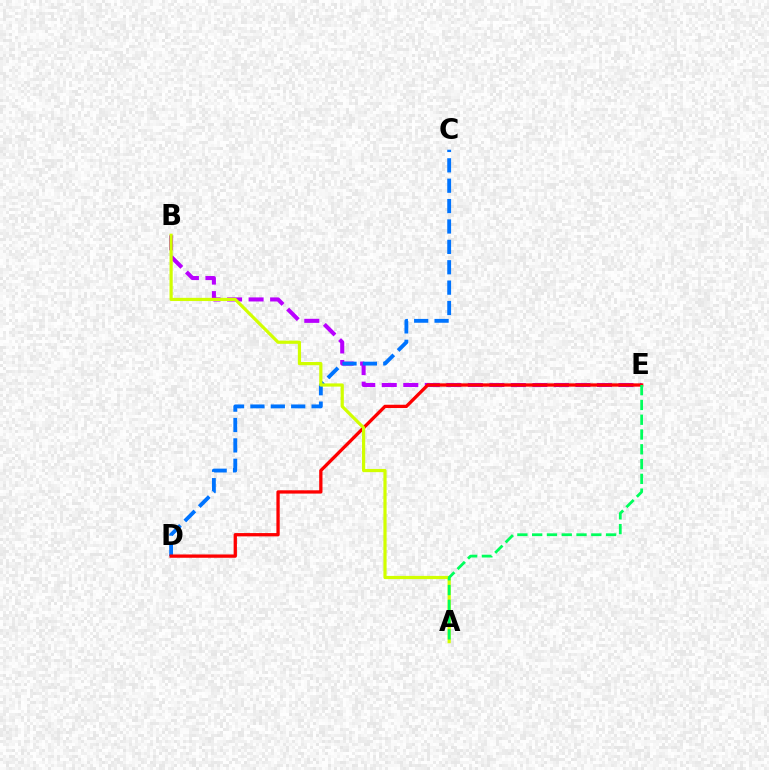{('B', 'E'): [{'color': '#b900ff', 'line_style': 'dashed', 'thickness': 2.92}], ('C', 'D'): [{'color': '#0074ff', 'line_style': 'dashed', 'thickness': 2.77}], ('D', 'E'): [{'color': '#ff0000', 'line_style': 'solid', 'thickness': 2.37}], ('A', 'B'): [{'color': '#d1ff00', 'line_style': 'solid', 'thickness': 2.3}], ('A', 'E'): [{'color': '#00ff5c', 'line_style': 'dashed', 'thickness': 2.01}]}